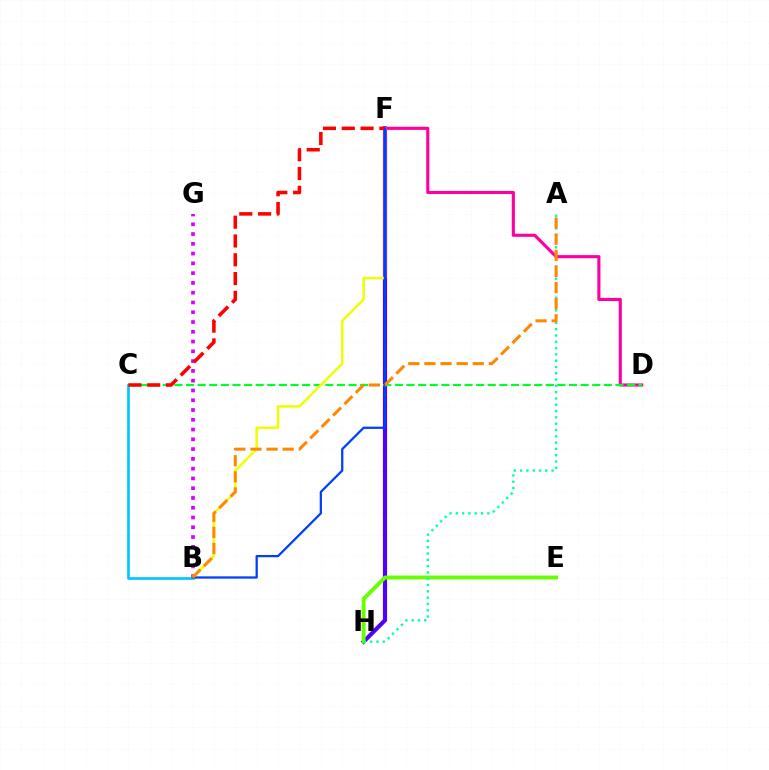{('B', 'G'): [{'color': '#d600ff', 'line_style': 'dotted', 'thickness': 2.66}], ('F', 'H'): [{'color': '#4f00ff', 'line_style': 'solid', 'thickness': 2.99}], ('B', 'C'): [{'color': '#00c7ff', 'line_style': 'solid', 'thickness': 1.94}], ('E', 'H'): [{'color': '#66ff00', 'line_style': 'solid', 'thickness': 2.79}], ('D', 'F'): [{'color': '#ff00a0', 'line_style': 'solid', 'thickness': 2.25}], ('C', 'D'): [{'color': '#00ff27', 'line_style': 'dashed', 'thickness': 1.58}], ('B', 'F'): [{'color': '#eeff00', 'line_style': 'solid', 'thickness': 1.8}, {'color': '#003fff', 'line_style': 'solid', 'thickness': 1.63}], ('C', 'F'): [{'color': '#ff0000', 'line_style': 'dashed', 'thickness': 2.55}], ('A', 'H'): [{'color': '#00ffaf', 'line_style': 'dotted', 'thickness': 1.71}], ('A', 'B'): [{'color': '#ff8800', 'line_style': 'dashed', 'thickness': 2.19}]}